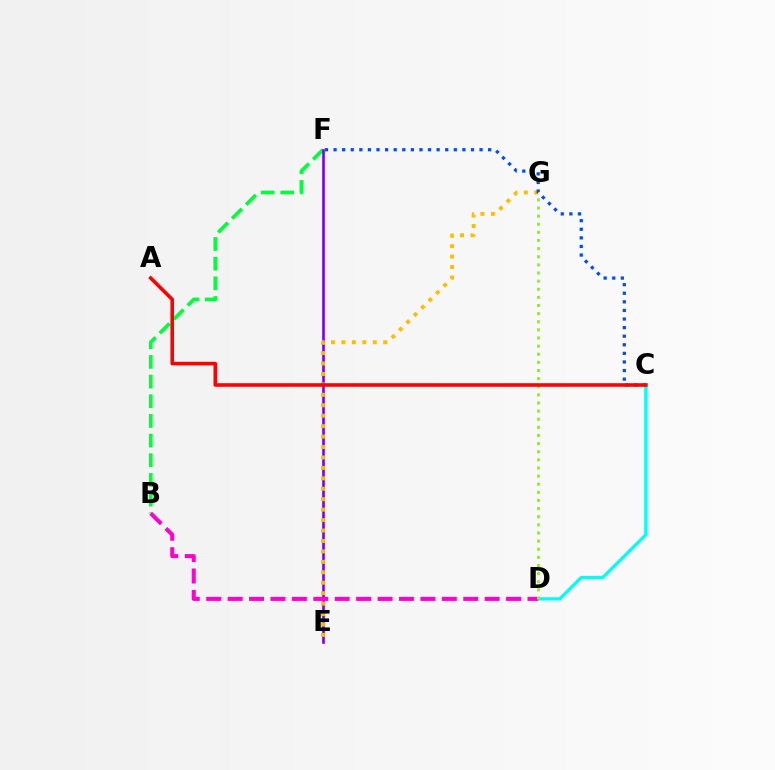{('B', 'F'): [{'color': '#00ff39', 'line_style': 'dashed', 'thickness': 2.67}], ('E', 'F'): [{'color': '#7200ff', 'line_style': 'solid', 'thickness': 1.88}], ('E', 'G'): [{'color': '#ffbd00', 'line_style': 'dotted', 'thickness': 2.84}], ('C', 'D'): [{'color': '#00fff6', 'line_style': 'solid', 'thickness': 2.35}], ('B', 'D'): [{'color': '#ff00cf', 'line_style': 'dashed', 'thickness': 2.91}], ('D', 'G'): [{'color': '#84ff00', 'line_style': 'dotted', 'thickness': 2.21}], ('C', 'F'): [{'color': '#004bff', 'line_style': 'dotted', 'thickness': 2.33}], ('A', 'C'): [{'color': '#ff0000', 'line_style': 'solid', 'thickness': 2.59}]}